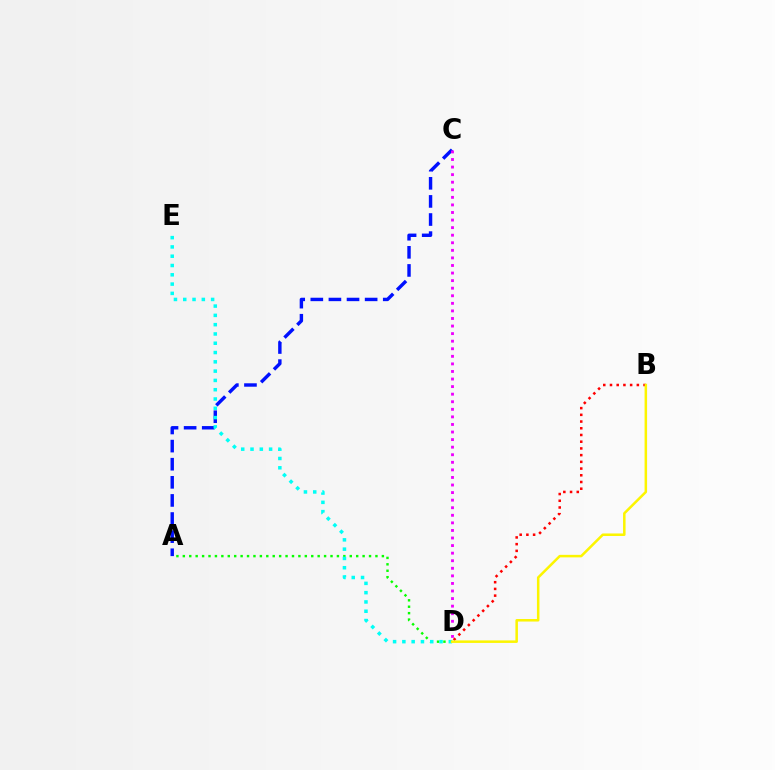{('B', 'D'): [{'color': '#ff0000', 'line_style': 'dotted', 'thickness': 1.82}, {'color': '#fcf500', 'line_style': 'solid', 'thickness': 1.81}], ('A', 'D'): [{'color': '#08ff00', 'line_style': 'dotted', 'thickness': 1.74}], ('A', 'C'): [{'color': '#0010ff', 'line_style': 'dashed', 'thickness': 2.46}], ('C', 'D'): [{'color': '#ee00ff', 'line_style': 'dotted', 'thickness': 2.06}], ('D', 'E'): [{'color': '#00fff6', 'line_style': 'dotted', 'thickness': 2.52}]}